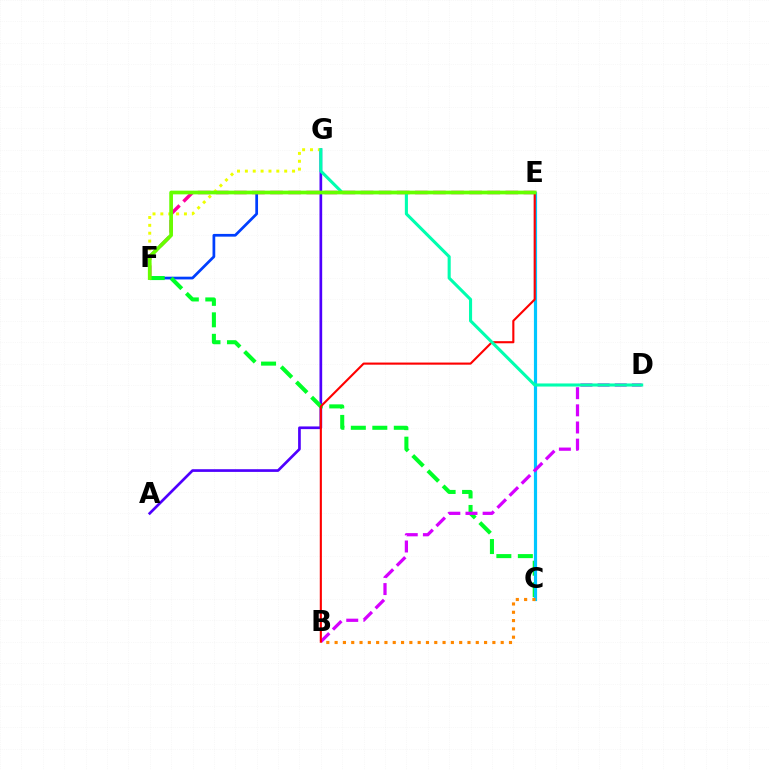{('A', 'G'): [{'color': '#4f00ff', 'line_style': 'solid', 'thickness': 1.93}], ('E', 'F'): [{'color': '#003fff', 'line_style': 'solid', 'thickness': 1.97}, {'color': '#ff00a0', 'line_style': 'dashed', 'thickness': 2.46}, {'color': '#66ff00', 'line_style': 'solid', 'thickness': 2.67}], ('F', 'G'): [{'color': '#eeff00', 'line_style': 'dotted', 'thickness': 2.14}], ('C', 'F'): [{'color': '#00ff27', 'line_style': 'dashed', 'thickness': 2.92}], ('C', 'E'): [{'color': '#00c7ff', 'line_style': 'solid', 'thickness': 2.29}], ('B', 'D'): [{'color': '#d600ff', 'line_style': 'dashed', 'thickness': 2.33}], ('B', 'E'): [{'color': '#ff0000', 'line_style': 'solid', 'thickness': 1.52}], ('B', 'C'): [{'color': '#ff8800', 'line_style': 'dotted', 'thickness': 2.26}], ('D', 'G'): [{'color': '#00ffaf', 'line_style': 'solid', 'thickness': 2.22}]}